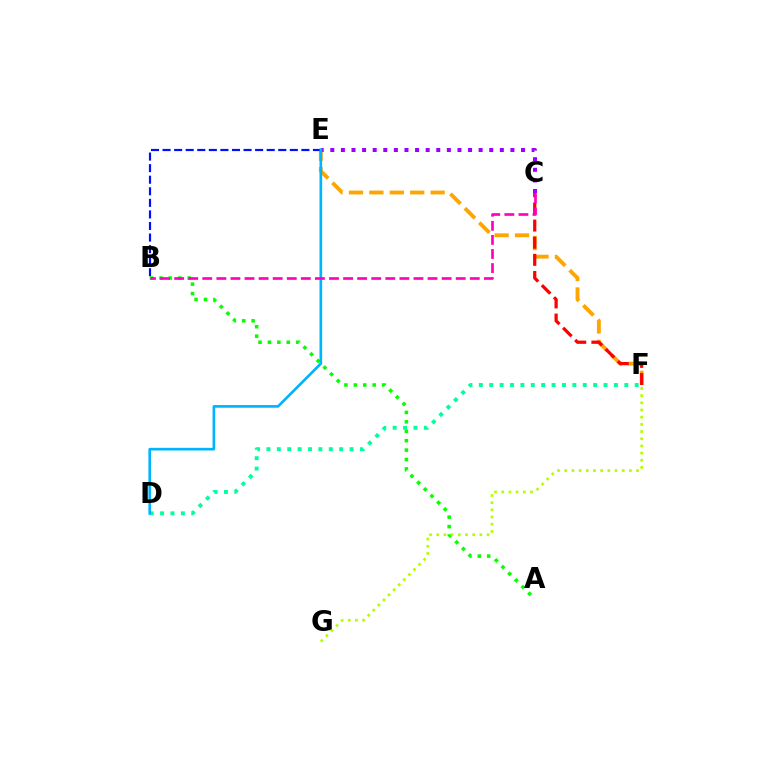{('E', 'F'): [{'color': '#ffa500', 'line_style': 'dashed', 'thickness': 2.77}], ('C', 'F'): [{'color': '#ff0000', 'line_style': 'dashed', 'thickness': 2.33}], ('B', 'E'): [{'color': '#0010ff', 'line_style': 'dashed', 'thickness': 1.57}], ('A', 'B'): [{'color': '#08ff00', 'line_style': 'dotted', 'thickness': 2.56}], ('D', 'F'): [{'color': '#00ff9d', 'line_style': 'dotted', 'thickness': 2.82}], ('C', 'E'): [{'color': '#9b00ff', 'line_style': 'dotted', 'thickness': 2.88}], ('D', 'E'): [{'color': '#00b5ff', 'line_style': 'solid', 'thickness': 1.92}], ('B', 'C'): [{'color': '#ff00bd', 'line_style': 'dashed', 'thickness': 1.91}], ('F', 'G'): [{'color': '#b3ff00', 'line_style': 'dotted', 'thickness': 1.95}]}